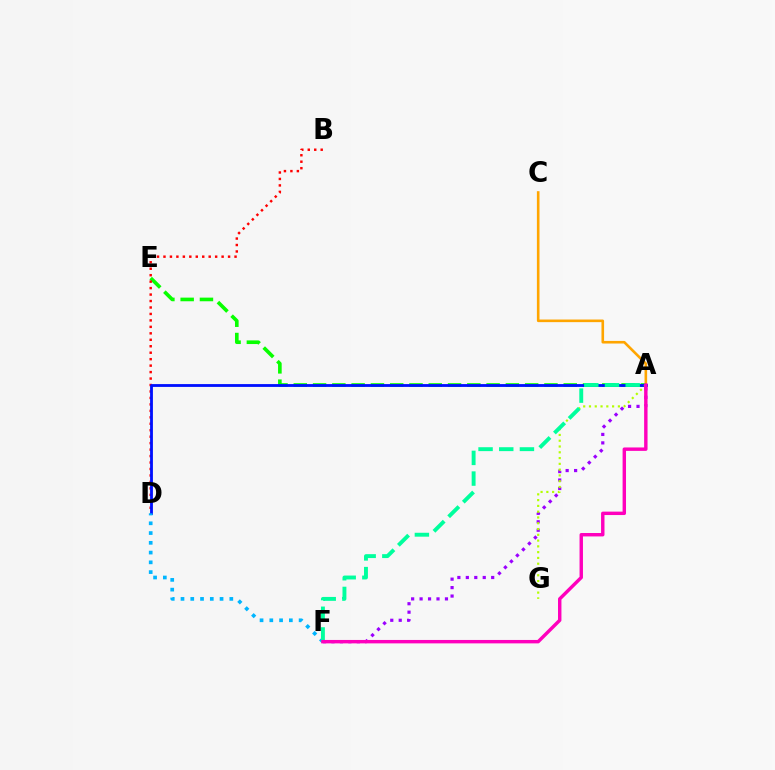{('A', 'C'): [{'color': '#ffa500', 'line_style': 'solid', 'thickness': 1.88}], ('A', 'E'): [{'color': '#08ff00', 'line_style': 'dashed', 'thickness': 2.62}], ('A', 'F'): [{'color': '#9b00ff', 'line_style': 'dotted', 'thickness': 2.3}, {'color': '#00ff9d', 'line_style': 'dashed', 'thickness': 2.81}, {'color': '#ff00bd', 'line_style': 'solid', 'thickness': 2.46}], ('B', 'D'): [{'color': '#ff0000', 'line_style': 'dotted', 'thickness': 1.76}], ('A', 'D'): [{'color': '#0010ff', 'line_style': 'solid', 'thickness': 2.03}], ('D', 'F'): [{'color': '#00b5ff', 'line_style': 'dotted', 'thickness': 2.65}], ('A', 'G'): [{'color': '#b3ff00', 'line_style': 'dotted', 'thickness': 1.57}]}